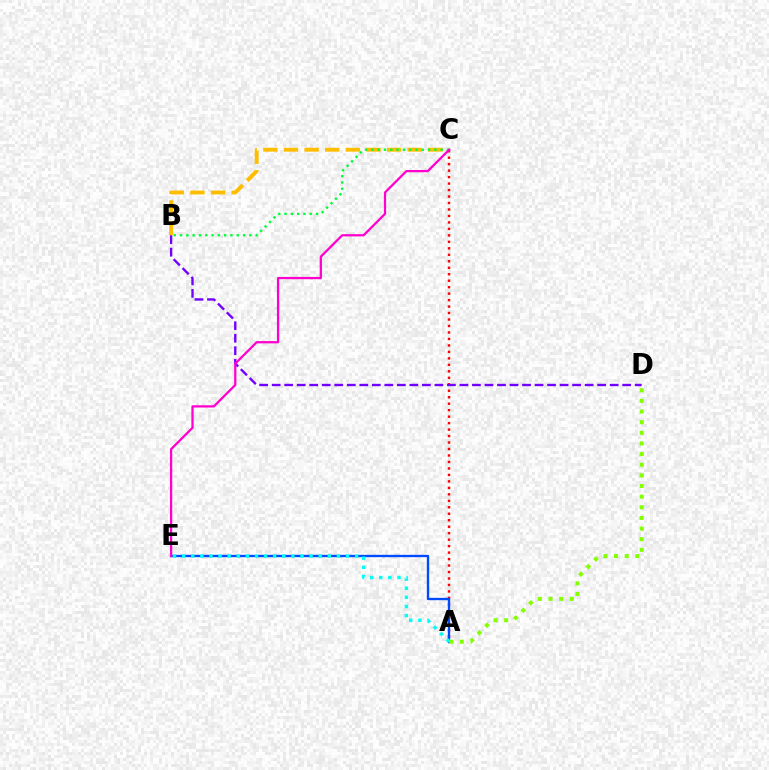{('B', 'C'): [{'color': '#ffbd00', 'line_style': 'dashed', 'thickness': 2.8}, {'color': '#00ff39', 'line_style': 'dotted', 'thickness': 1.71}], ('A', 'C'): [{'color': '#ff0000', 'line_style': 'dotted', 'thickness': 1.76}], ('A', 'E'): [{'color': '#004bff', 'line_style': 'solid', 'thickness': 1.69}, {'color': '#00fff6', 'line_style': 'dotted', 'thickness': 2.47}], ('A', 'D'): [{'color': '#84ff00', 'line_style': 'dotted', 'thickness': 2.89}], ('B', 'D'): [{'color': '#7200ff', 'line_style': 'dashed', 'thickness': 1.7}], ('C', 'E'): [{'color': '#ff00cf', 'line_style': 'solid', 'thickness': 1.63}]}